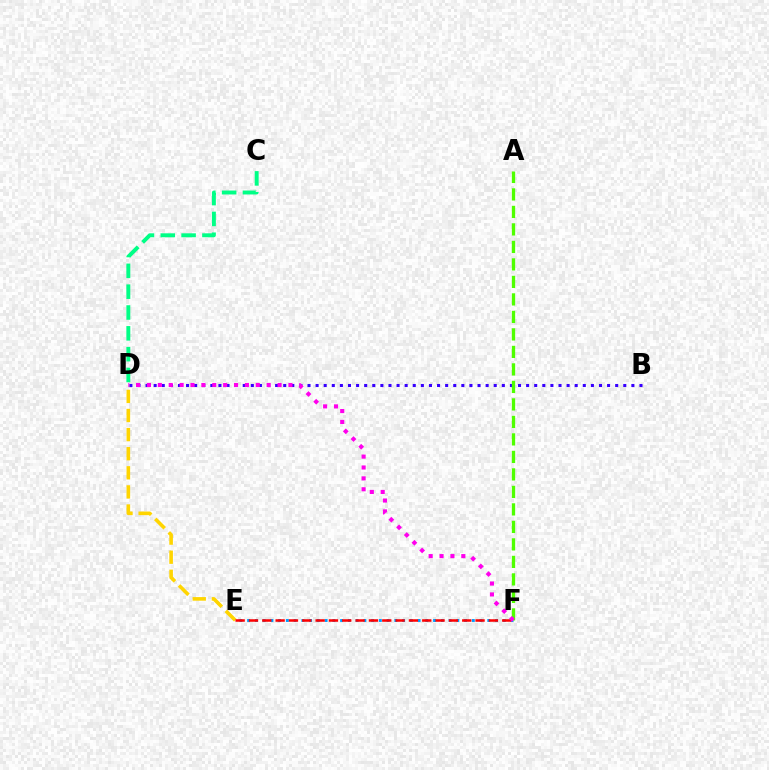{('E', 'F'): [{'color': '#009eff', 'line_style': 'dotted', 'thickness': 2.1}, {'color': '#ff0000', 'line_style': 'dashed', 'thickness': 1.81}], ('C', 'D'): [{'color': '#00ff86', 'line_style': 'dashed', 'thickness': 2.83}], ('B', 'D'): [{'color': '#3700ff', 'line_style': 'dotted', 'thickness': 2.2}], ('D', 'E'): [{'color': '#ffd500', 'line_style': 'dashed', 'thickness': 2.6}], ('A', 'F'): [{'color': '#4fff00', 'line_style': 'dashed', 'thickness': 2.38}], ('D', 'F'): [{'color': '#ff00ed', 'line_style': 'dotted', 'thickness': 2.96}]}